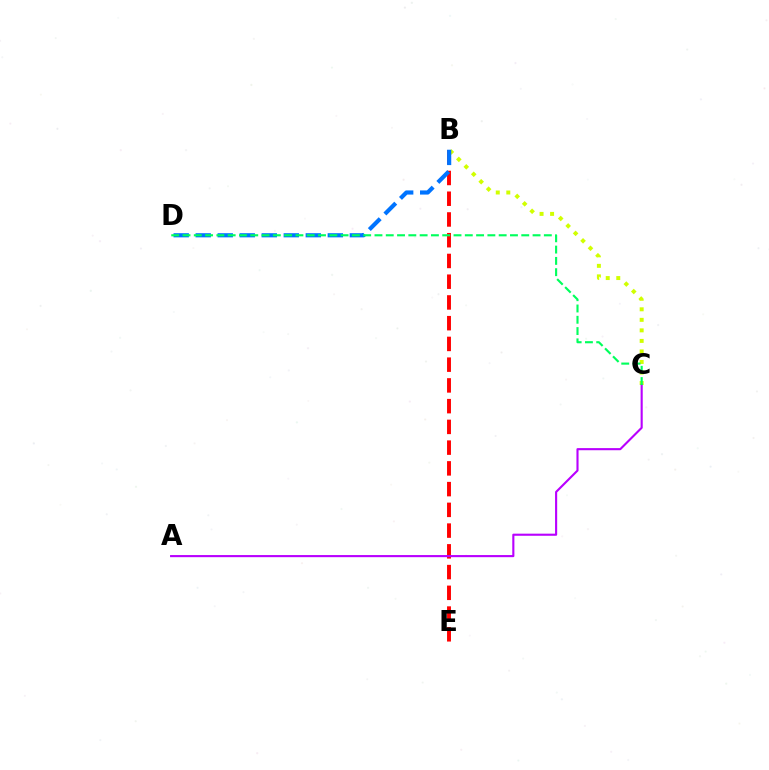{('B', 'C'): [{'color': '#d1ff00', 'line_style': 'dotted', 'thickness': 2.86}], ('B', 'E'): [{'color': '#ff0000', 'line_style': 'dashed', 'thickness': 2.82}], ('A', 'C'): [{'color': '#b900ff', 'line_style': 'solid', 'thickness': 1.52}], ('B', 'D'): [{'color': '#0074ff', 'line_style': 'dashed', 'thickness': 2.99}], ('C', 'D'): [{'color': '#00ff5c', 'line_style': 'dashed', 'thickness': 1.53}]}